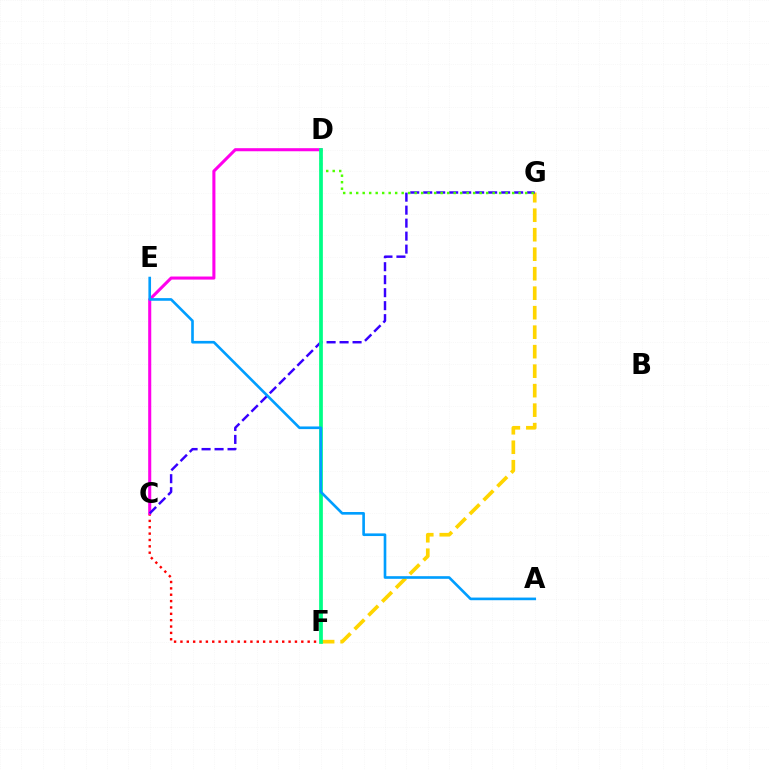{('C', 'F'): [{'color': '#ff0000', 'line_style': 'dotted', 'thickness': 1.73}], ('F', 'G'): [{'color': '#ffd500', 'line_style': 'dashed', 'thickness': 2.65}], ('C', 'D'): [{'color': '#ff00ed', 'line_style': 'solid', 'thickness': 2.21}], ('C', 'G'): [{'color': '#3700ff', 'line_style': 'dashed', 'thickness': 1.76}], ('D', 'G'): [{'color': '#4fff00', 'line_style': 'dotted', 'thickness': 1.77}], ('D', 'F'): [{'color': '#00ff86', 'line_style': 'solid', 'thickness': 2.69}], ('A', 'E'): [{'color': '#009eff', 'line_style': 'solid', 'thickness': 1.9}]}